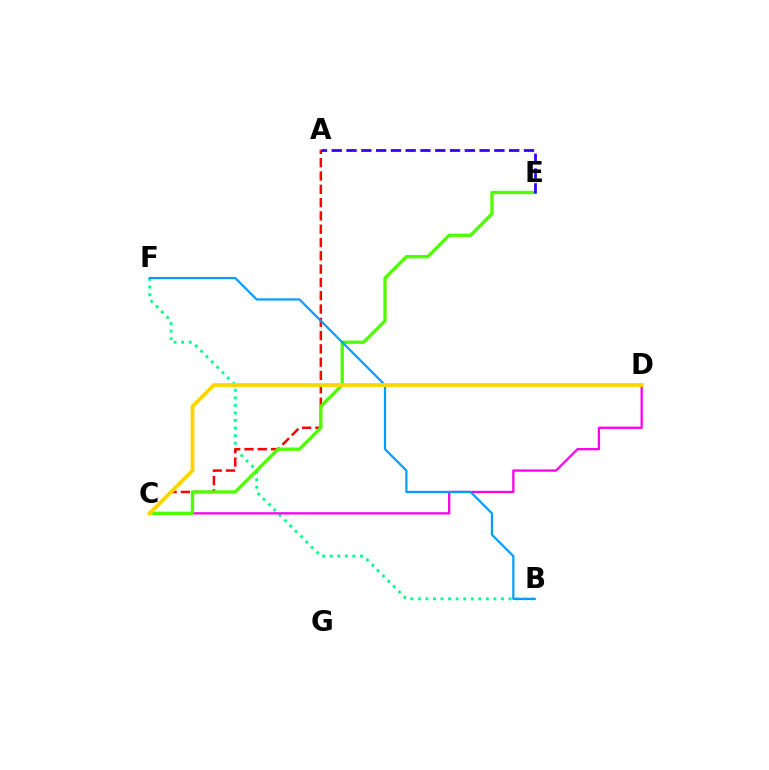{('B', 'F'): [{'color': '#00ff86', 'line_style': 'dotted', 'thickness': 2.05}, {'color': '#009eff', 'line_style': 'solid', 'thickness': 1.59}], ('A', 'C'): [{'color': '#ff0000', 'line_style': 'dashed', 'thickness': 1.81}], ('C', 'D'): [{'color': '#ff00ed', 'line_style': 'solid', 'thickness': 1.65}, {'color': '#ffd500', 'line_style': 'solid', 'thickness': 2.75}], ('C', 'E'): [{'color': '#4fff00', 'line_style': 'solid', 'thickness': 2.39}], ('A', 'E'): [{'color': '#3700ff', 'line_style': 'dashed', 'thickness': 2.01}]}